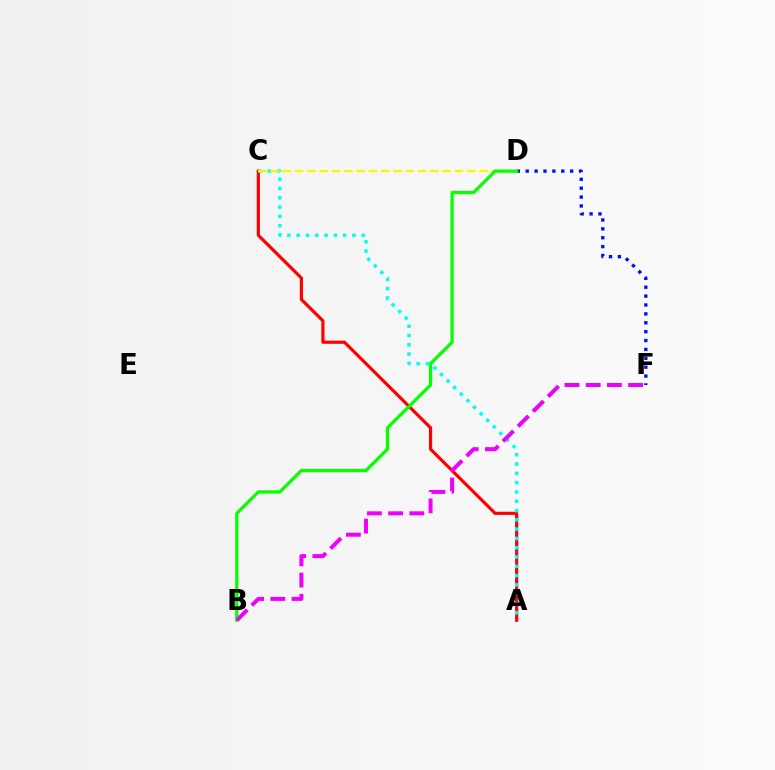{('A', 'C'): [{'color': '#ff0000', 'line_style': 'solid', 'thickness': 2.28}, {'color': '#00fff6', 'line_style': 'dotted', 'thickness': 2.53}], ('D', 'F'): [{'color': '#0010ff', 'line_style': 'dotted', 'thickness': 2.41}], ('C', 'D'): [{'color': '#fcf500', 'line_style': 'dashed', 'thickness': 1.67}], ('B', 'D'): [{'color': '#08ff00', 'line_style': 'solid', 'thickness': 2.35}], ('B', 'F'): [{'color': '#ee00ff', 'line_style': 'dashed', 'thickness': 2.88}]}